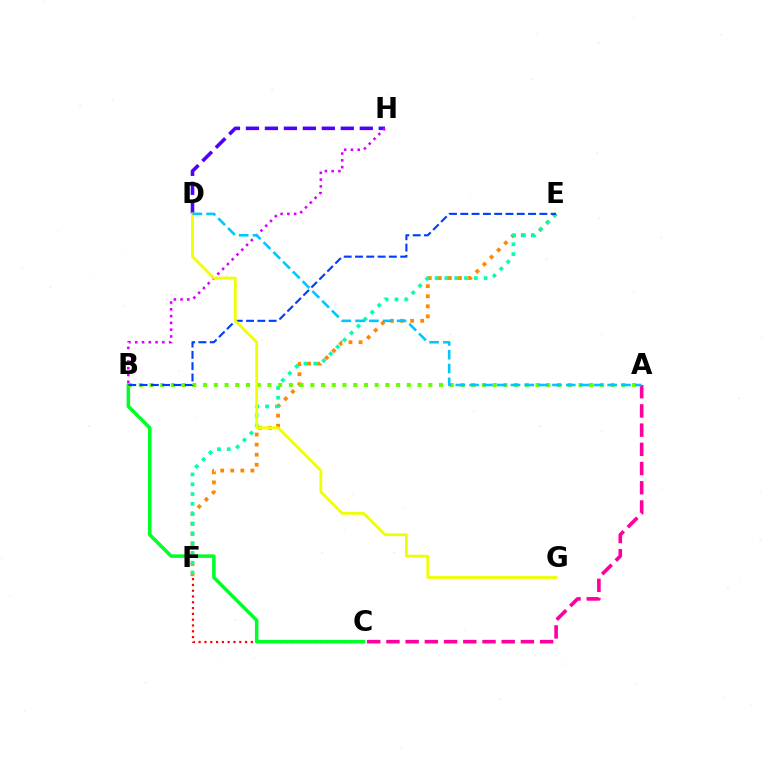{('E', 'F'): [{'color': '#ff8800', 'line_style': 'dotted', 'thickness': 2.74}, {'color': '#00ffaf', 'line_style': 'dotted', 'thickness': 2.66}], ('C', 'F'): [{'color': '#ff0000', 'line_style': 'dotted', 'thickness': 1.58}], ('B', 'C'): [{'color': '#00ff27', 'line_style': 'solid', 'thickness': 2.52}], ('A', 'B'): [{'color': '#66ff00', 'line_style': 'dotted', 'thickness': 2.91}], ('D', 'H'): [{'color': '#4f00ff', 'line_style': 'dashed', 'thickness': 2.58}], ('B', 'E'): [{'color': '#003fff', 'line_style': 'dashed', 'thickness': 1.53}], ('A', 'C'): [{'color': '#ff00a0', 'line_style': 'dashed', 'thickness': 2.61}], ('B', 'H'): [{'color': '#d600ff', 'line_style': 'dotted', 'thickness': 1.84}], ('D', 'G'): [{'color': '#eeff00', 'line_style': 'solid', 'thickness': 2.02}], ('A', 'D'): [{'color': '#00c7ff', 'line_style': 'dashed', 'thickness': 1.88}]}